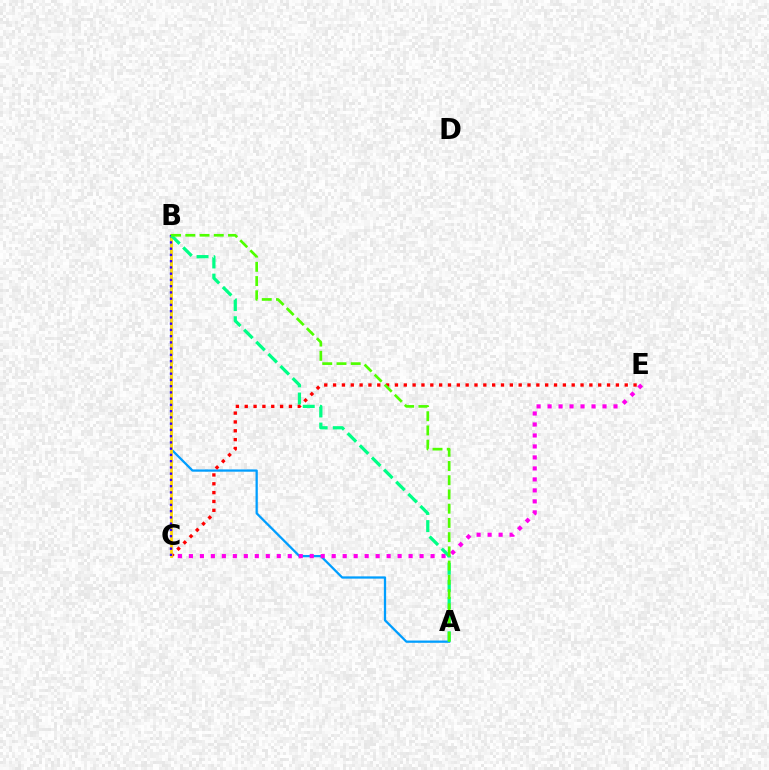{('A', 'B'): [{'color': '#009eff', 'line_style': 'solid', 'thickness': 1.64}, {'color': '#00ff86', 'line_style': 'dashed', 'thickness': 2.33}, {'color': '#4fff00', 'line_style': 'dashed', 'thickness': 1.93}], ('C', 'E'): [{'color': '#ff00ed', 'line_style': 'dotted', 'thickness': 2.98}, {'color': '#ff0000', 'line_style': 'dotted', 'thickness': 2.4}], ('B', 'C'): [{'color': '#ffd500', 'line_style': 'solid', 'thickness': 1.97}, {'color': '#3700ff', 'line_style': 'dotted', 'thickness': 1.7}]}